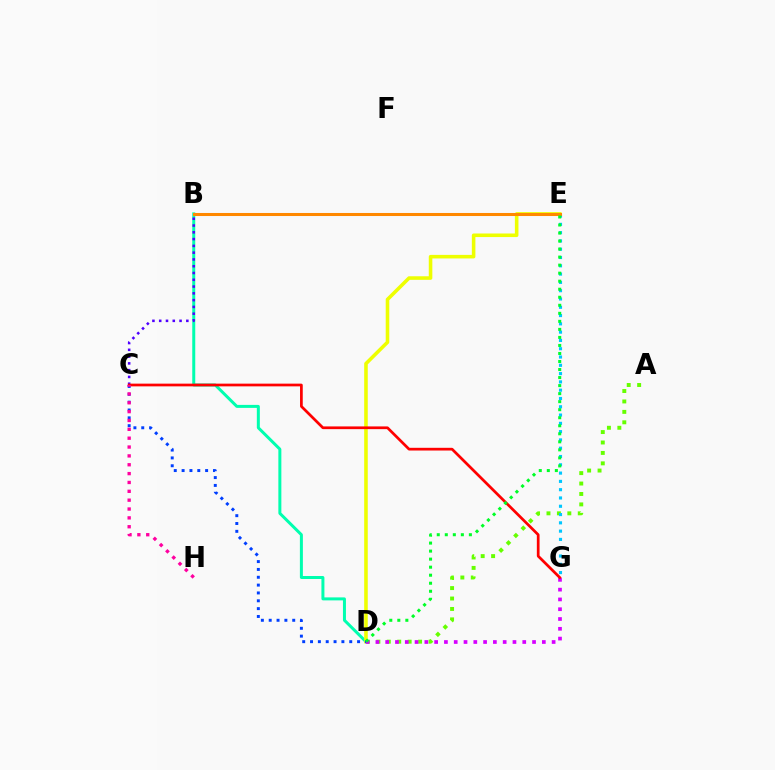{('A', 'D'): [{'color': '#66ff00', 'line_style': 'dotted', 'thickness': 2.83}], ('B', 'D'): [{'color': '#00ffaf', 'line_style': 'solid', 'thickness': 2.15}], ('B', 'C'): [{'color': '#4f00ff', 'line_style': 'dotted', 'thickness': 1.84}], ('E', 'G'): [{'color': '#00c7ff', 'line_style': 'dotted', 'thickness': 2.25}], ('D', 'E'): [{'color': '#eeff00', 'line_style': 'solid', 'thickness': 2.57}, {'color': '#00ff27', 'line_style': 'dotted', 'thickness': 2.18}], ('B', 'E'): [{'color': '#ff8800', 'line_style': 'solid', 'thickness': 2.19}], ('C', 'D'): [{'color': '#003fff', 'line_style': 'dotted', 'thickness': 2.13}], ('D', 'G'): [{'color': '#d600ff', 'line_style': 'dotted', 'thickness': 2.66}], ('C', 'G'): [{'color': '#ff0000', 'line_style': 'solid', 'thickness': 1.96}], ('C', 'H'): [{'color': '#ff00a0', 'line_style': 'dotted', 'thickness': 2.41}]}